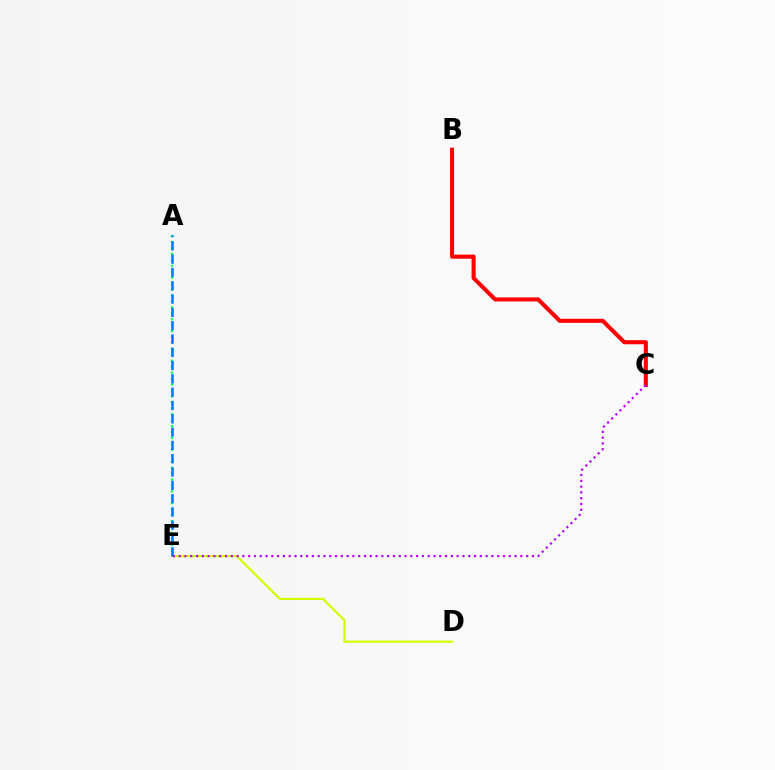{('B', 'C'): [{'color': '#ff0000', 'line_style': 'solid', 'thickness': 2.93}], ('D', 'E'): [{'color': '#d1ff00', 'line_style': 'solid', 'thickness': 1.57}], ('A', 'E'): [{'color': '#00ff5c', 'line_style': 'dotted', 'thickness': 1.61}, {'color': '#0074ff', 'line_style': 'dashed', 'thickness': 1.81}], ('C', 'E'): [{'color': '#b900ff', 'line_style': 'dotted', 'thickness': 1.57}]}